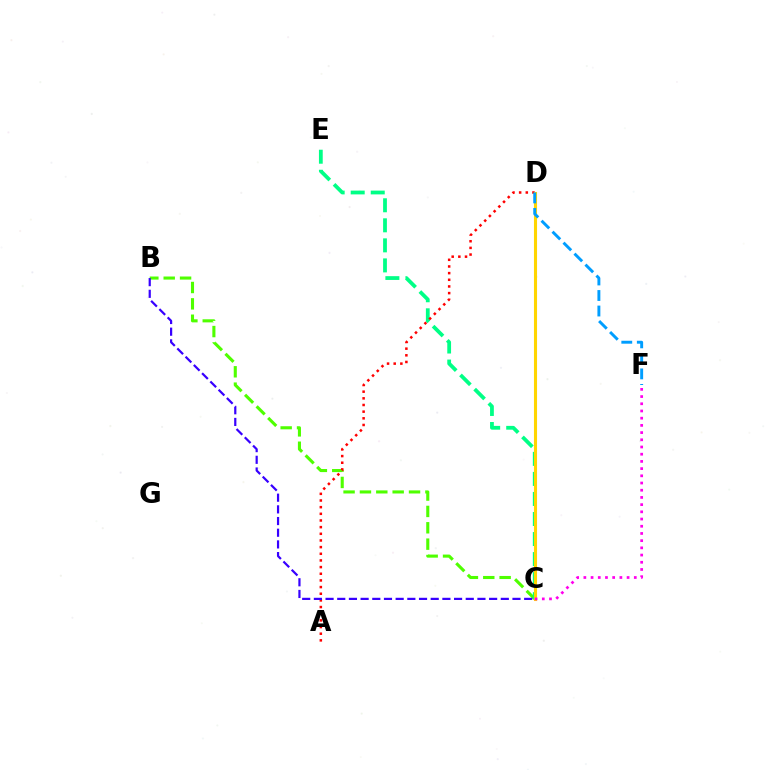{('B', 'C'): [{'color': '#4fff00', 'line_style': 'dashed', 'thickness': 2.22}, {'color': '#3700ff', 'line_style': 'dashed', 'thickness': 1.59}], ('C', 'E'): [{'color': '#00ff86', 'line_style': 'dashed', 'thickness': 2.72}], ('A', 'D'): [{'color': '#ff0000', 'line_style': 'dotted', 'thickness': 1.81}], ('C', 'D'): [{'color': '#ffd500', 'line_style': 'solid', 'thickness': 2.23}], ('C', 'F'): [{'color': '#ff00ed', 'line_style': 'dotted', 'thickness': 1.96}], ('D', 'F'): [{'color': '#009eff', 'line_style': 'dashed', 'thickness': 2.11}]}